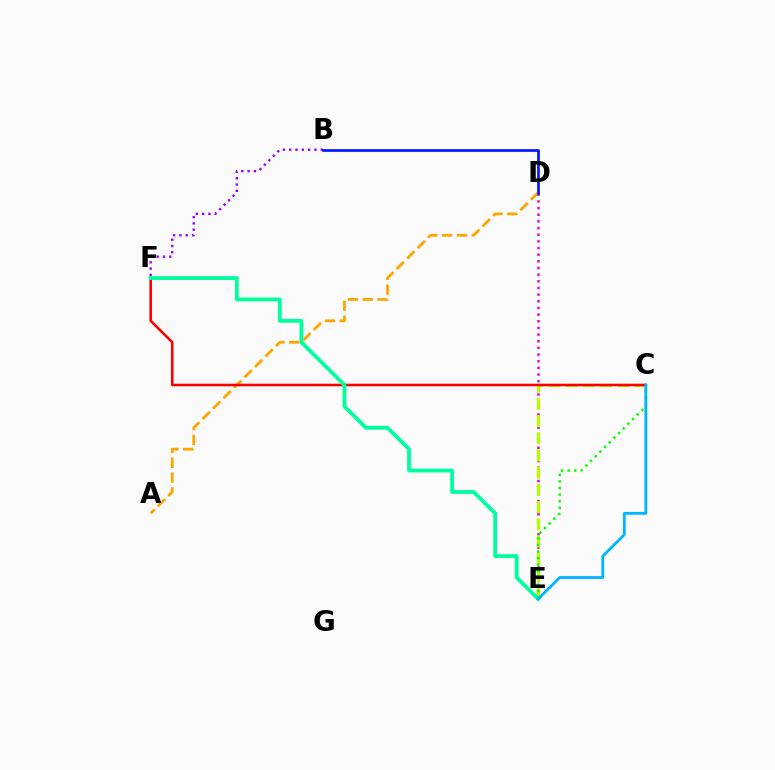{('D', 'E'): [{'color': '#ff00bd', 'line_style': 'dotted', 'thickness': 1.81}], ('C', 'E'): [{'color': '#b3ff00', 'line_style': 'dashed', 'thickness': 2.34}, {'color': '#08ff00', 'line_style': 'dotted', 'thickness': 1.79}, {'color': '#00b5ff', 'line_style': 'solid', 'thickness': 2.03}], ('A', 'D'): [{'color': '#ffa500', 'line_style': 'dashed', 'thickness': 2.01}], ('B', 'F'): [{'color': '#9b00ff', 'line_style': 'dotted', 'thickness': 1.71}], ('C', 'F'): [{'color': '#ff0000', 'line_style': 'solid', 'thickness': 1.87}], ('E', 'F'): [{'color': '#00ff9d', 'line_style': 'solid', 'thickness': 2.75}], ('B', 'D'): [{'color': '#0010ff', 'line_style': 'solid', 'thickness': 1.91}]}